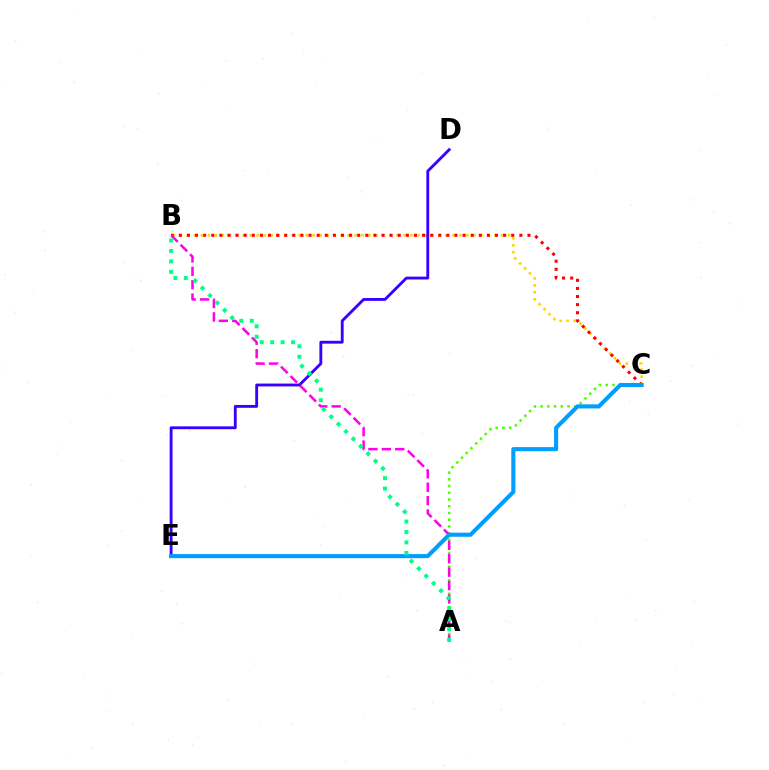{('A', 'C'): [{'color': '#4fff00', 'line_style': 'dotted', 'thickness': 1.83}], ('B', 'C'): [{'color': '#ffd500', 'line_style': 'dotted', 'thickness': 1.9}, {'color': '#ff0000', 'line_style': 'dotted', 'thickness': 2.2}], ('D', 'E'): [{'color': '#3700ff', 'line_style': 'solid', 'thickness': 2.05}], ('A', 'B'): [{'color': '#ff00ed', 'line_style': 'dashed', 'thickness': 1.82}, {'color': '#00ff86', 'line_style': 'dotted', 'thickness': 2.84}], ('C', 'E'): [{'color': '#009eff', 'line_style': 'solid', 'thickness': 2.95}]}